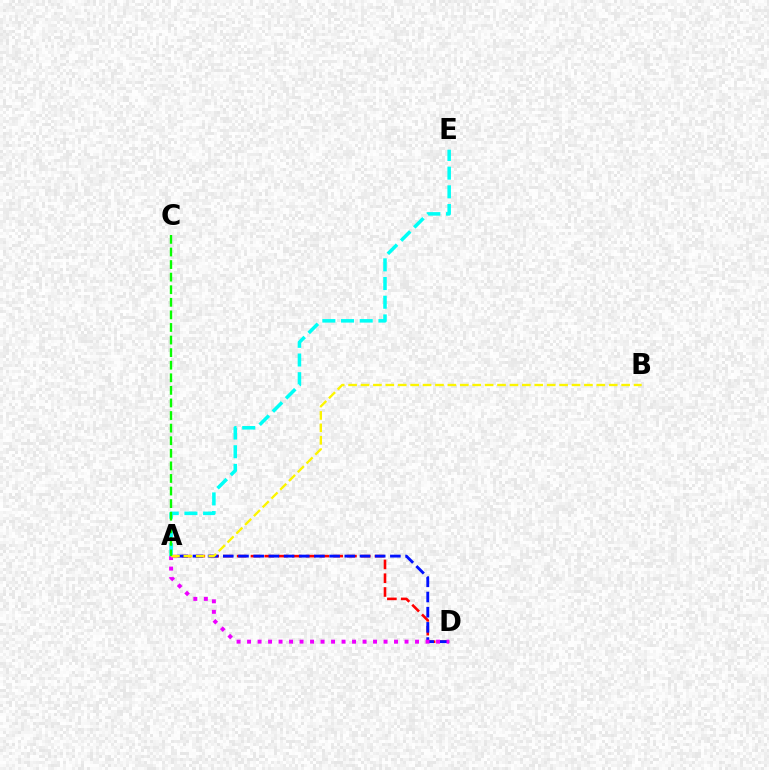{('A', 'D'): [{'color': '#ff0000', 'line_style': 'dashed', 'thickness': 1.87}, {'color': '#0010ff', 'line_style': 'dashed', 'thickness': 2.06}, {'color': '#ee00ff', 'line_style': 'dotted', 'thickness': 2.85}], ('A', 'E'): [{'color': '#00fff6', 'line_style': 'dashed', 'thickness': 2.54}], ('A', 'B'): [{'color': '#fcf500', 'line_style': 'dashed', 'thickness': 1.69}], ('A', 'C'): [{'color': '#08ff00', 'line_style': 'dashed', 'thickness': 1.71}]}